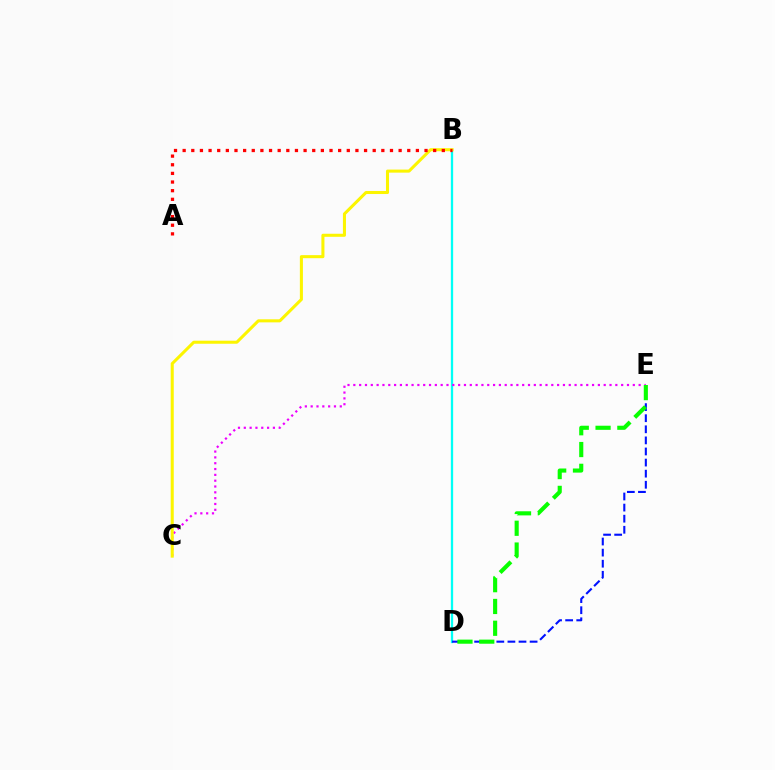{('B', 'D'): [{'color': '#00fff6', 'line_style': 'solid', 'thickness': 1.65}], ('D', 'E'): [{'color': '#0010ff', 'line_style': 'dashed', 'thickness': 1.51}, {'color': '#08ff00', 'line_style': 'dashed', 'thickness': 2.96}], ('C', 'E'): [{'color': '#ee00ff', 'line_style': 'dotted', 'thickness': 1.58}], ('B', 'C'): [{'color': '#fcf500', 'line_style': 'solid', 'thickness': 2.2}], ('A', 'B'): [{'color': '#ff0000', 'line_style': 'dotted', 'thickness': 2.35}]}